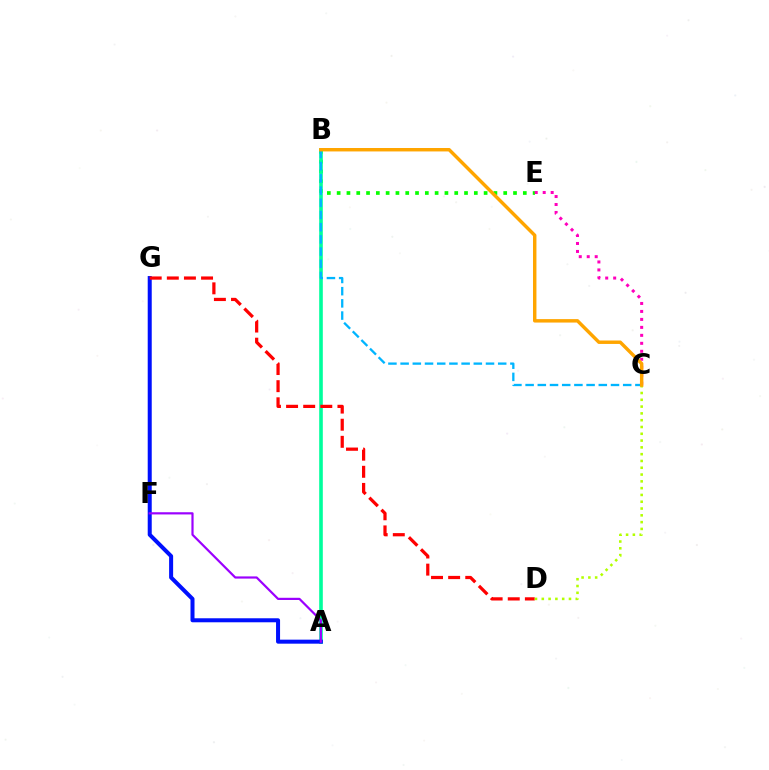{('B', 'E'): [{'color': '#08ff00', 'line_style': 'dotted', 'thickness': 2.66}], ('C', 'E'): [{'color': '#ff00bd', 'line_style': 'dotted', 'thickness': 2.17}], ('A', 'B'): [{'color': '#00ff9d', 'line_style': 'solid', 'thickness': 2.6}], ('A', 'G'): [{'color': '#0010ff', 'line_style': 'solid', 'thickness': 2.89}], ('D', 'G'): [{'color': '#ff0000', 'line_style': 'dashed', 'thickness': 2.33}], ('C', 'D'): [{'color': '#b3ff00', 'line_style': 'dotted', 'thickness': 1.85}], ('B', 'C'): [{'color': '#00b5ff', 'line_style': 'dashed', 'thickness': 1.66}, {'color': '#ffa500', 'line_style': 'solid', 'thickness': 2.48}], ('A', 'F'): [{'color': '#9b00ff', 'line_style': 'solid', 'thickness': 1.58}]}